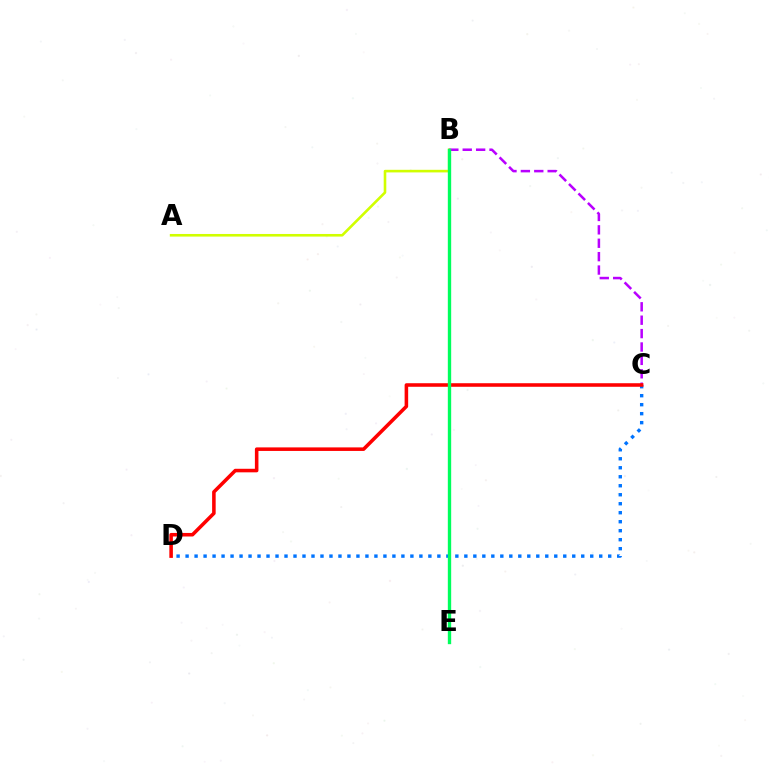{('C', 'D'): [{'color': '#0074ff', 'line_style': 'dotted', 'thickness': 2.44}, {'color': '#ff0000', 'line_style': 'solid', 'thickness': 2.56}], ('A', 'B'): [{'color': '#d1ff00', 'line_style': 'solid', 'thickness': 1.88}], ('B', 'C'): [{'color': '#b900ff', 'line_style': 'dashed', 'thickness': 1.82}], ('B', 'E'): [{'color': '#00ff5c', 'line_style': 'solid', 'thickness': 2.41}]}